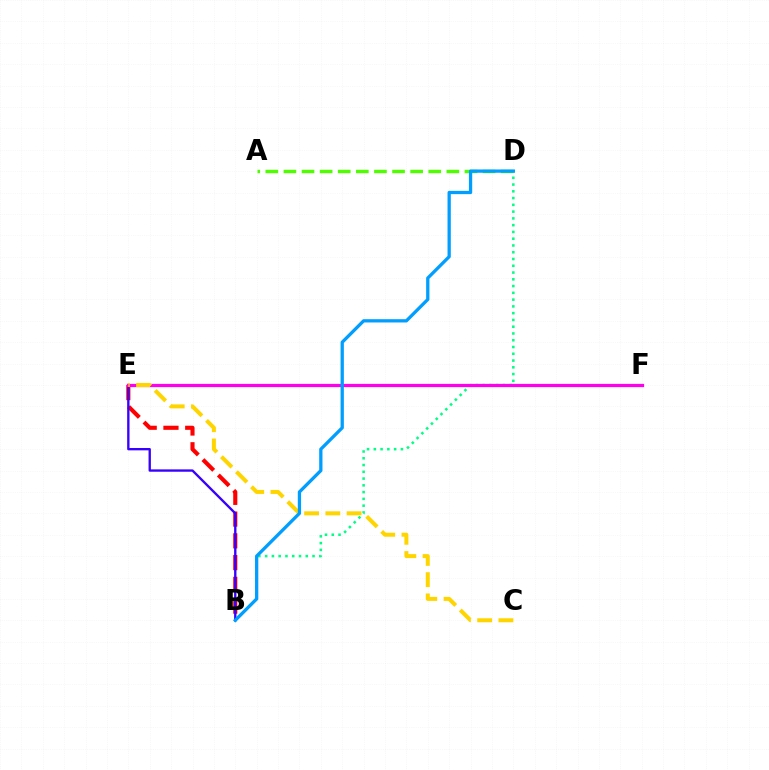{('A', 'D'): [{'color': '#4fff00', 'line_style': 'dashed', 'thickness': 2.46}], ('B', 'D'): [{'color': '#00ff86', 'line_style': 'dotted', 'thickness': 1.84}, {'color': '#009eff', 'line_style': 'solid', 'thickness': 2.36}], ('B', 'E'): [{'color': '#ff0000', 'line_style': 'dashed', 'thickness': 2.96}, {'color': '#3700ff', 'line_style': 'solid', 'thickness': 1.69}], ('E', 'F'): [{'color': '#ff00ed', 'line_style': 'solid', 'thickness': 2.32}], ('C', 'E'): [{'color': '#ffd500', 'line_style': 'dashed', 'thickness': 2.89}]}